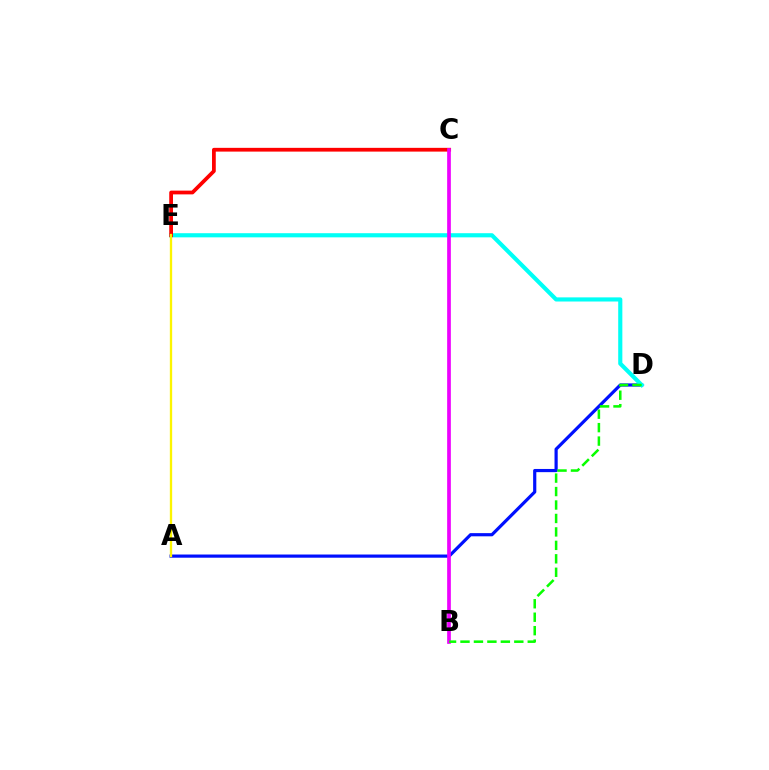{('A', 'D'): [{'color': '#0010ff', 'line_style': 'solid', 'thickness': 2.3}], ('D', 'E'): [{'color': '#00fff6', 'line_style': 'solid', 'thickness': 2.98}], ('C', 'E'): [{'color': '#ff0000', 'line_style': 'solid', 'thickness': 2.7}], ('B', 'C'): [{'color': '#ee00ff', 'line_style': 'solid', 'thickness': 2.66}], ('A', 'E'): [{'color': '#fcf500', 'line_style': 'solid', 'thickness': 1.67}], ('B', 'D'): [{'color': '#08ff00', 'line_style': 'dashed', 'thickness': 1.83}]}